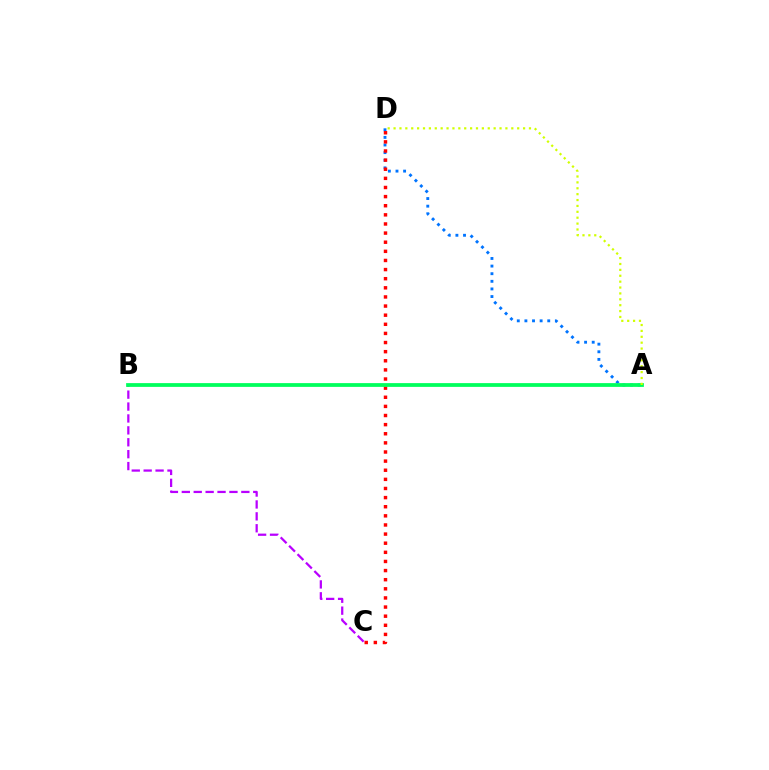{('A', 'D'): [{'color': '#0074ff', 'line_style': 'dotted', 'thickness': 2.07}, {'color': '#d1ff00', 'line_style': 'dotted', 'thickness': 1.6}], ('B', 'C'): [{'color': '#b900ff', 'line_style': 'dashed', 'thickness': 1.62}], ('C', 'D'): [{'color': '#ff0000', 'line_style': 'dotted', 'thickness': 2.48}], ('A', 'B'): [{'color': '#00ff5c', 'line_style': 'solid', 'thickness': 2.71}]}